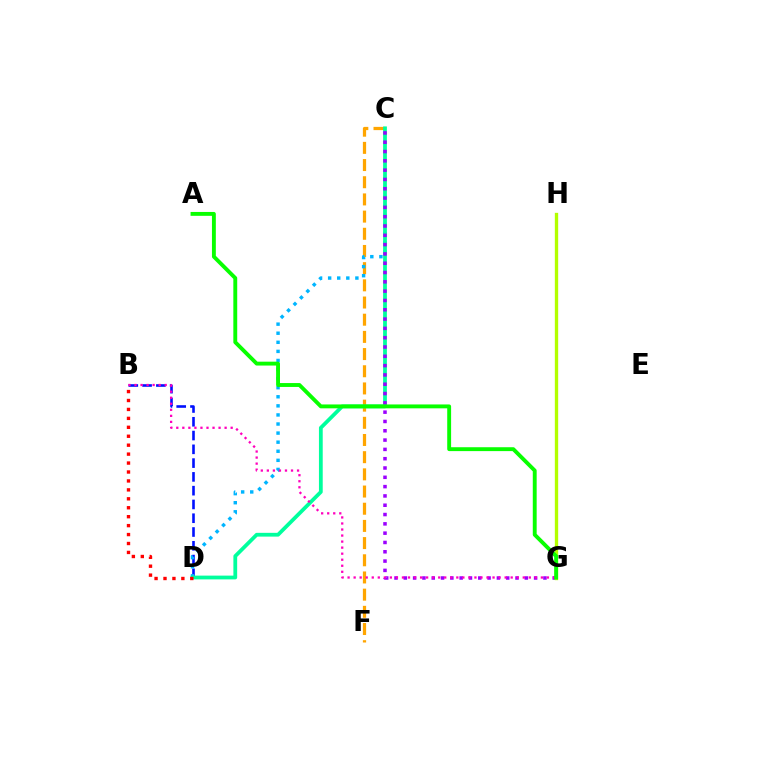{('C', 'F'): [{'color': '#ffa500', 'line_style': 'dashed', 'thickness': 2.33}], ('B', 'D'): [{'color': '#0010ff', 'line_style': 'dashed', 'thickness': 1.87}, {'color': '#ff0000', 'line_style': 'dotted', 'thickness': 2.43}], ('C', 'D'): [{'color': '#00b5ff', 'line_style': 'dotted', 'thickness': 2.47}, {'color': '#00ff9d', 'line_style': 'solid', 'thickness': 2.72}], ('C', 'G'): [{'color': '#9b00ff', 'line_style': 'dotted', 'thickness': 2.53}], ('G', 'H'): [{'color': '#b3ff00', 'line_style': 'solid', 'thickness': 2.4}], ('B', 'G'): [{'color': '#ff00bd', 'line_style': 'dotted', 'thickness': 1.64}], ('A', 'G'): [{'color': '#08ff00', 'line_style': 'solid', 'thickness': 2.79}]}